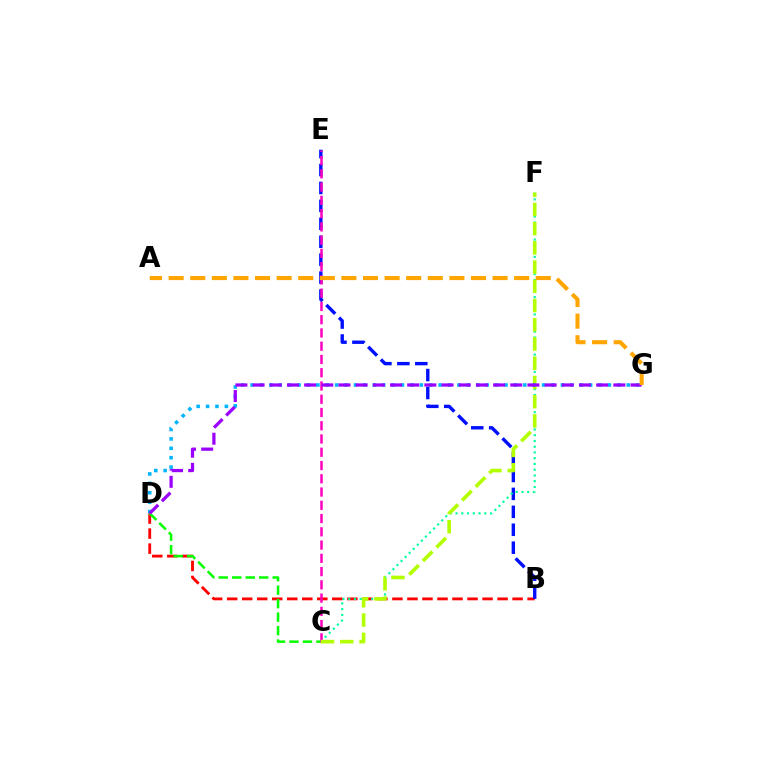{('B', 'D'): [{'color': '#ff0000', 'line_style': 'dashed', 'thickness': 2.04}], ('B', 'E'): [{'color': '#0010ff', 'line_style': 'dashed', 'thickness': 2.44}], ('C', 'D'): [{'color': '#08ff00', 'line_style': 'dashed', 'thickness': 1.83}], ('C', 'F'): [{'color': '#00ff9d', 'line_style': 'dotted', 'thickness': 1.56}, {'color': '#b3ff00', 'line_style': 'dashed', 'thickness': 2.61}], ('C', 'E'): [{'color': '#ff00bd', 'line_style': 'dashed', 'thickness': 1.8}], ('D', 'G'): [{'color': '#00b5ff', 'line_style': 'dotted', 'thickness': 2.56}, {'color': '#9b00ff', 'line_style': 'dashed', 'thickness': 2.33}], ('A', 'G'): [{'color': '#ffa500', 'line_style': 'dashed', 'thickness': 2.93}]}